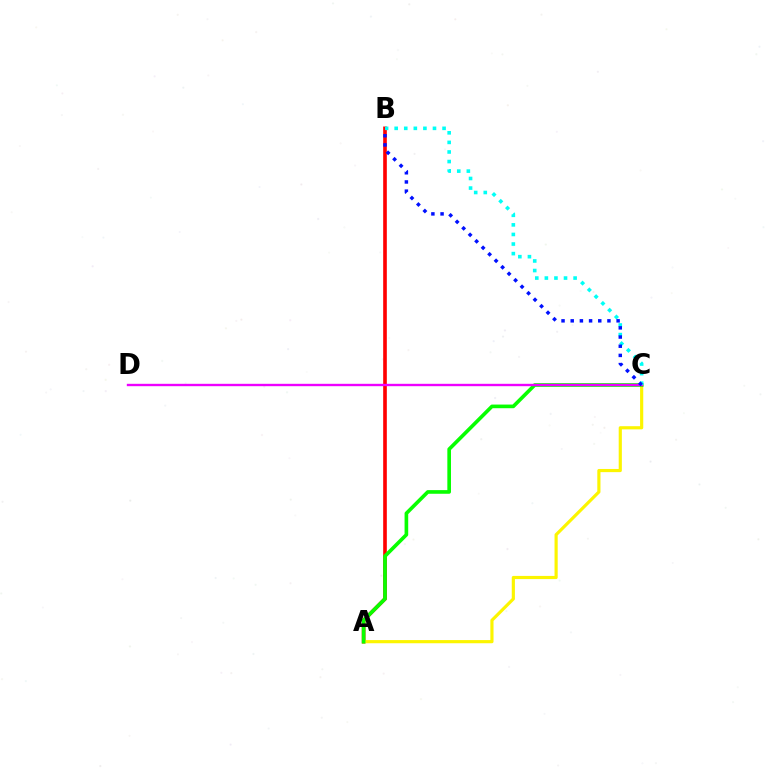{('A', 'B'): [{'color': '#ff0000', 'line_style': 'solid', 'thickness': 2.62}], ('A', 'C'): [{'color': '#fcf500', 'line_style': 'solid', 'thickness': 2.28}, {'color': '#08ff00', 'line_style': 'solid', 'thickness': 2.62}], ('C', 'D'): [{'color': '#ee00ff', 'line_style': 'solid', 'thickness': 1.71}], ('B', 'C'): [{'color': '#00fff6', 'line_style': 'dotted', 'thickness': 2.6}, {'color': '#0010ff', 'line_style': 'dotted', 'thickness': 2.49}]}